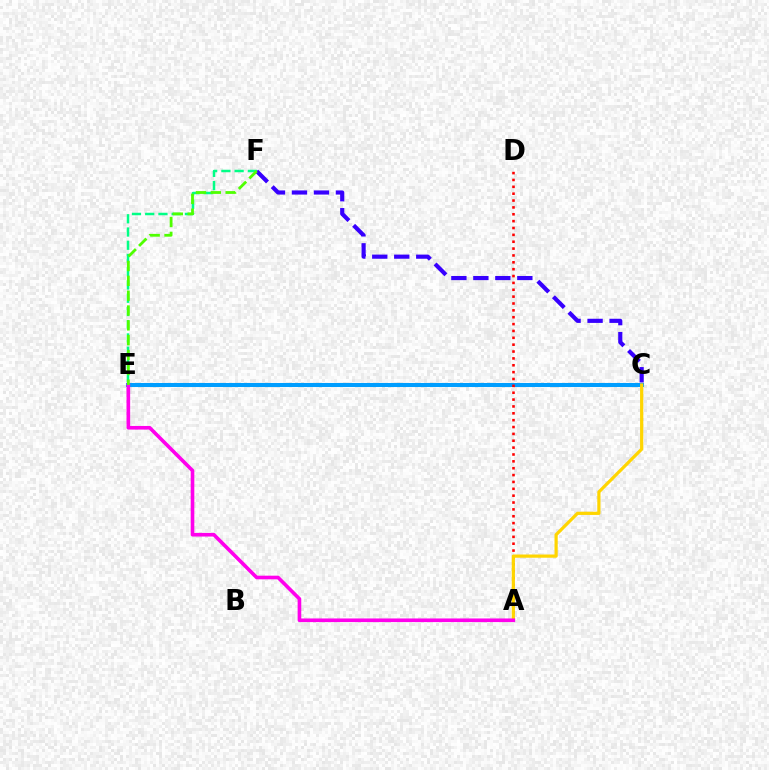{('C', 'E'): [{'color': '#009eff', 'line_style': 'solid', 'thickness': 2.91}], ('C', 'F'): [{'color': '#3700ff', 'line_style': 'dashed', 'thickness': 2.99}], ('A', 'D'): [{'color': '#ff0000', 'line_style': 'dotted', 'thickness': 1.86}], ('E', 'F'): [{'color': '#00ff86', 'line_style': 'dashed', 'thickness': 1.8}, {'color': '#4fff00', 'line_style': 'dashed', 'thickness': 2.02}], ('A', 'C'): [{'color': '#ffd500', 'line_style': 'solid', 'thickness': 2.31}], ('A', 'E'): [{'color': '#ff00ed', 'line_style': 'solid', 'thickness': 2.62}]}